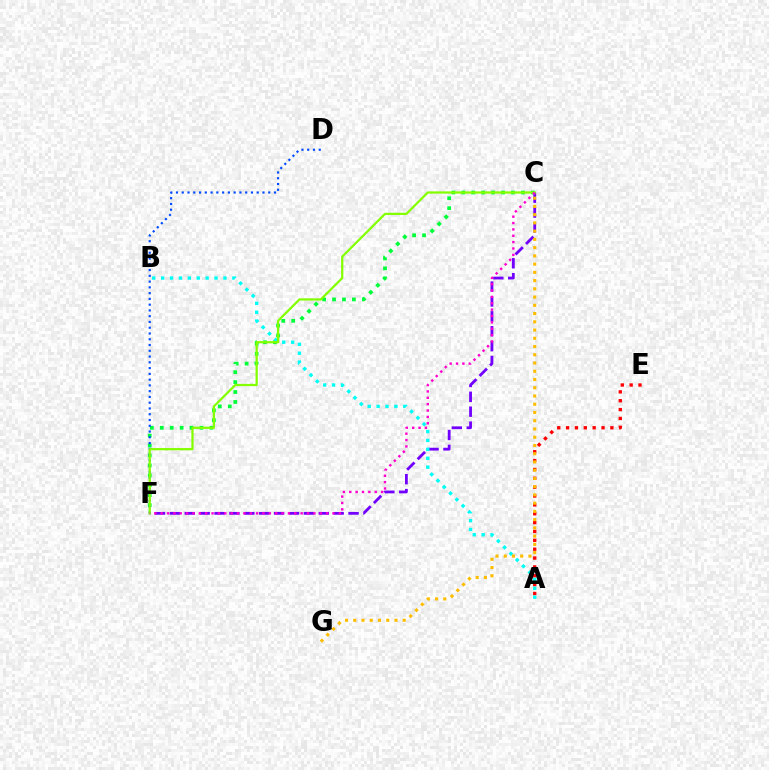{('C', 'F'): [{'color': '#7200ff', 'line_style': 'dashed', 'thickness': 2.02}, {'color': '#00ff39', 'line_style': 'dotted', 'thickness': 2.7}, {'color': '#84ff00', 'line_style': 'solid', 'thickness': 1.61}, {'color': '#ff00cf', 'line_style': 'dotted', 'thickness': 1.73}], ('D', 'F'): [{'color': '#004bff', 'line_style': 'dotted', 'thickness': 1.57}], ('A', 'E'): [{'color': '#ff0000', 'line_style': 'dotted', 'thickness': 2.41}], ('A', 'B'): [{'color': '#00fff6', 'line_style': 'dotted', 'thickness': 2.42}], ('C', 'G'): [{'color': '#ffbd00', 'line_style': 'dotted', 'thickness': 2.24}]}